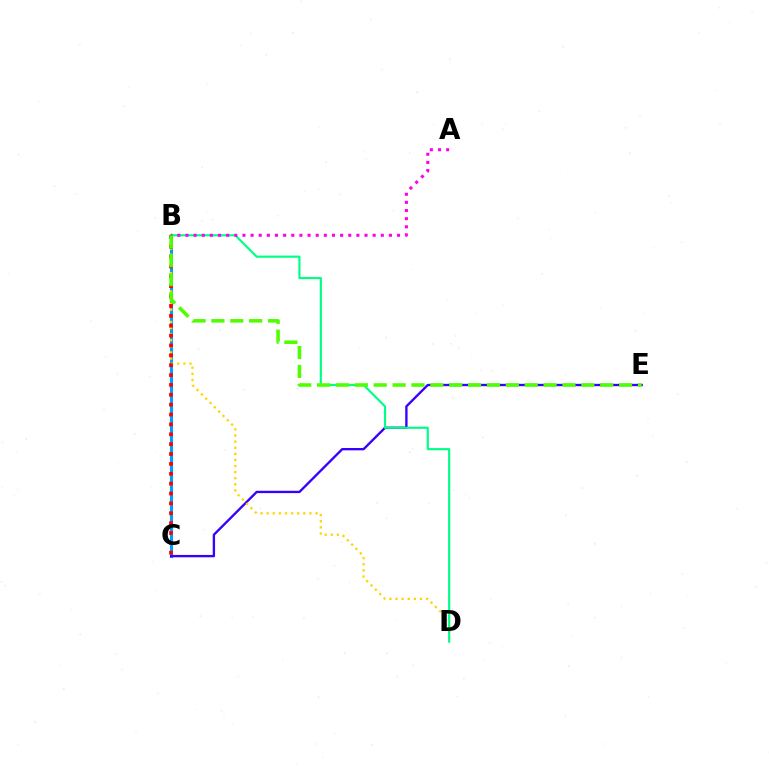{('B', 'C'): [{'color': '#009eff', 'line_style': 'solid', 'thickness': 2.21}, {'color': '#ff0000', 'line_style': 'dotted', 'thickness': 2.68}], ('C', 'E'): [{'color': '#3700ff', 'line_style': 'solid', 'thickness': 1.69}], ('B', 'D'): [{'color': '#ffd500', 'line_style': 'dotted', 'thickness': 1.66}, {'color': '#00ff86', 'line_style': 'solid', 'thickness': 1.55}], ('A', 'B'): [{'color': '#ff00ed', 'line_style': 'dotted', 'thickness': 2.21}], ('B', 'E'): [{'color': '#4fff00', 'line_style': 'dashed', 'thickness': 2.56}]}